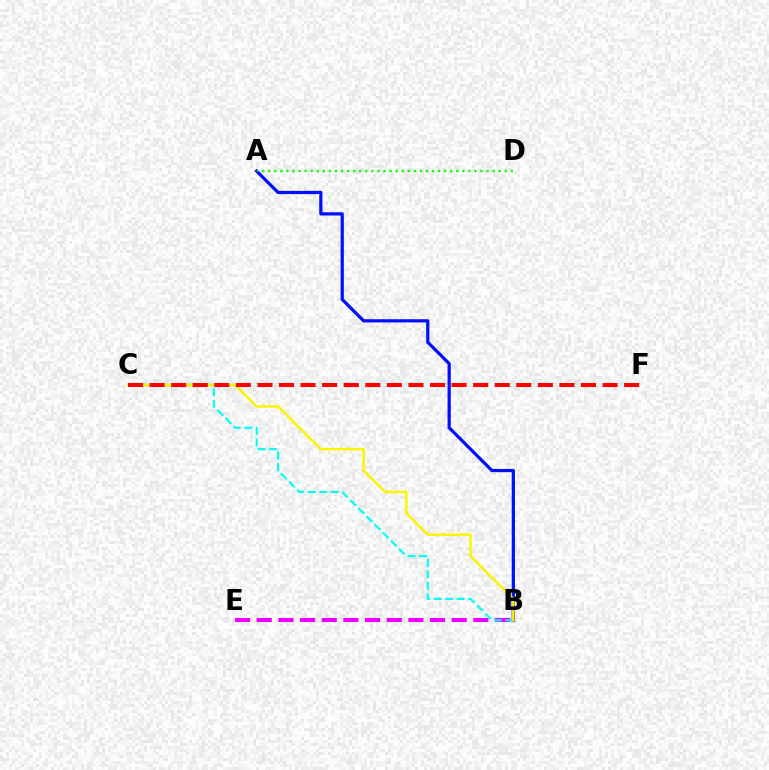{('B', 'E'): [{'color': '#ee00ff', 'line_style': 'dashed', 'thickness': 2.94}], ('A', 'B'): [{'color': '#0010ff', 'line_style': 'solid', 'thickness': 2.33}], ('B', 'C'): [{'color': '#00fff6', 'line_style': 'dashed', 'thickness': 1.56}, {'color': '#fcf500', 'line_style': 'solid', 'thickness': 1.81}], ('A', 'D'): [{'color': '#08ff00', 'line_style': 'dotted', 'thickness': 1.65}], ('C', 'F'): [{'color': '#ff0000', 'line_style': 'dashed', 'thickness': 2.93}]}